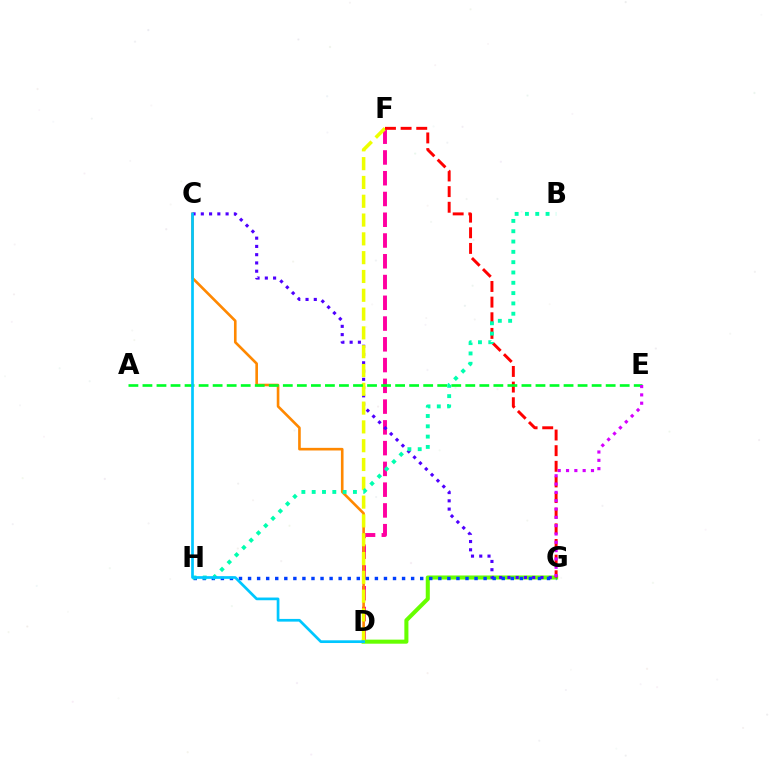{('D', 'F'): [{'color': '#ff00a0', 'line_style': 'dashed', 'thickness': 2.82}, {'color': '#eeff00', 'line_style': 'dashed', 'thickness': 2.55}], ('C', 'D'): [{'color': '#ff8800', 'line_style': 'solid', 'thickness': 1.89}, {'color': '#00c7ff', 'line_style': 'solid', 'thickness': 1.95}], ('D', 'G'): [{'color': '#66ff00', 'line_style': 'solid', 'thickness': 2.92}], ('C', 'G'): [{'color': '#4f00ff', 'line_style': 'dotted', 'thickness': 2.24}], ('G', 'H'): [{'color': '#003fff', 'line_style': 'dotted', 'thickness': 2.46}], ('F', 'G'): [{'color': '#ff0000', 'line_style': 'dashed', 'thickness': 2.12}], ('A', 'E'): [{'color': '#00ff27', 'line_style': 'dashed', 'thickness': 1.91}], ('B', 'H'): [{'color': '#00ffaf', 'line_style': 'dotted', 'thickness': 2.8}], ('E', 'G'): [{'color': '#d600ff', 'line_style': 'dotted', 'thickness': 2.26}]}